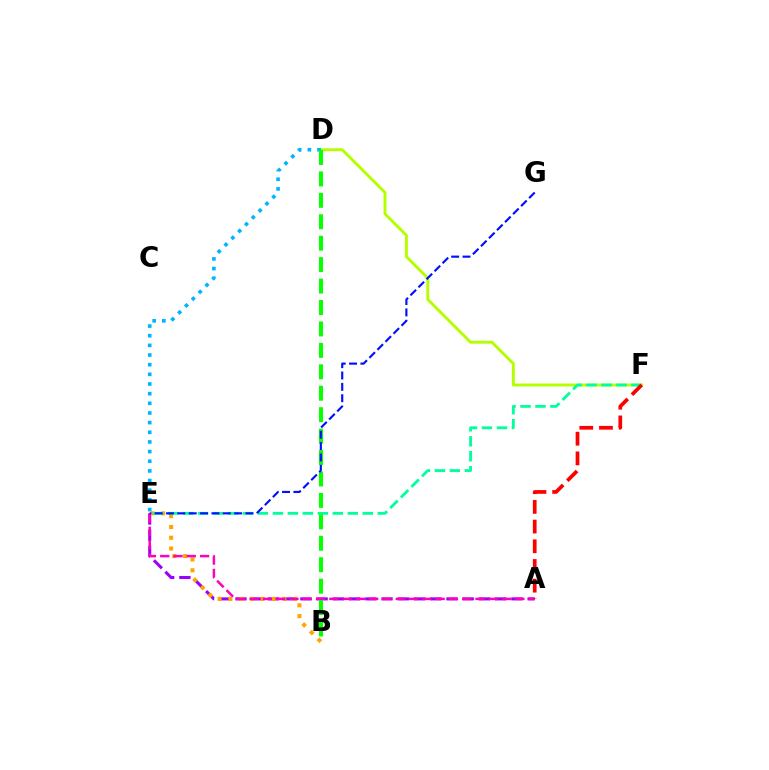{('A', 'E'): [{'color': '#9b00ff', 'line_style': 'dashed', 'thickness': 2.21}, {'color': '#ff00bd', 'line_style': 'dashed', 'thickness': 1.81}], ('D', 'F'): [{'color': '#b3ff00', 'line_style': 'solid', 'thickness': 2.09}], ('B', 'E'): [{'color': '#ffa500', 'line_style': 'dotted', 'thickness': 2.93}], ('E', 'F'): [{'color': '#00ff9d', 'line_style': 'dashed', 'thickness': 2.03}], ('D', 'E'): [{'color': '#00b5ff', 'line_style': 'dotted', 'thickness': 2.62}], ('B', 'D'): [{'color': '#08ff00', 'line_style': 'dashed', 'thickness': 2.91}], ('A', 'F'): [{'color': '#ff0000', 'line_style': 'dashed', 'thickness': 2.67}], ('E', 'G'): [{'color': '#0010ff', 'line_style': 'dashed', 'thickness': 1.54}]}